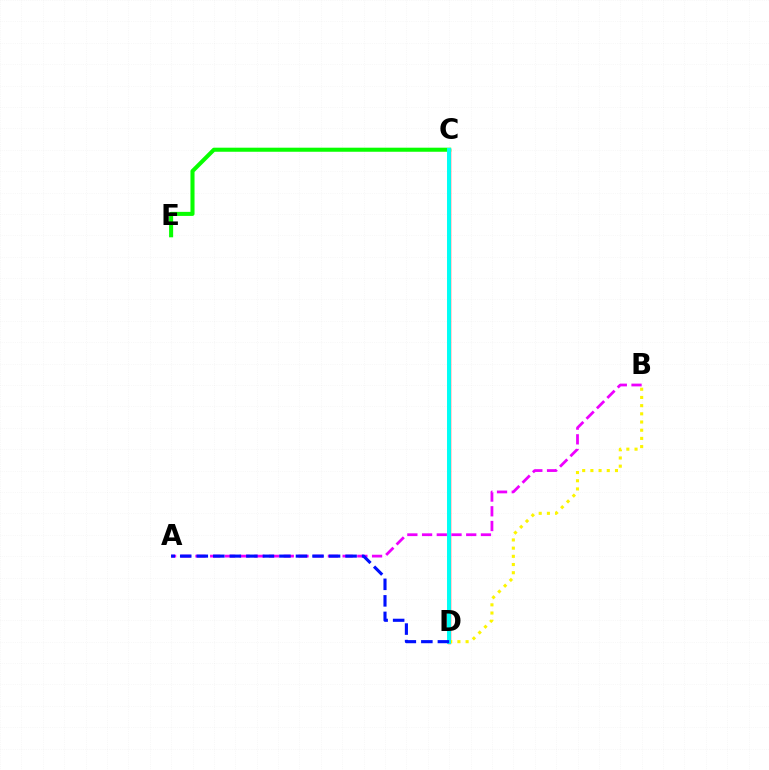{('C', 'D'): [{'color': '#ff0000', 'line_style': 'solid', 'thickness': 2.42}, {'color': '#00fff6', 'line_style': 'solid', 'thickness': 2.84}], ('B', 'D'): [{'color': '#fcf500', 'line_style': 'dotted', 'thickness': 2.23}], ('A', 'B'): [{'color': '#ee00ff', 'line_style': 'dashed', 'thickness': 2.0}], ('C', 'E'): [{'color': '#08ff00', 'line_style': 'solid', 'thickness': 2.92}], ('A', 'D'): [{'color': '#0010ff', 'line_style': 'dashed', 'thickness': 2.25}]}